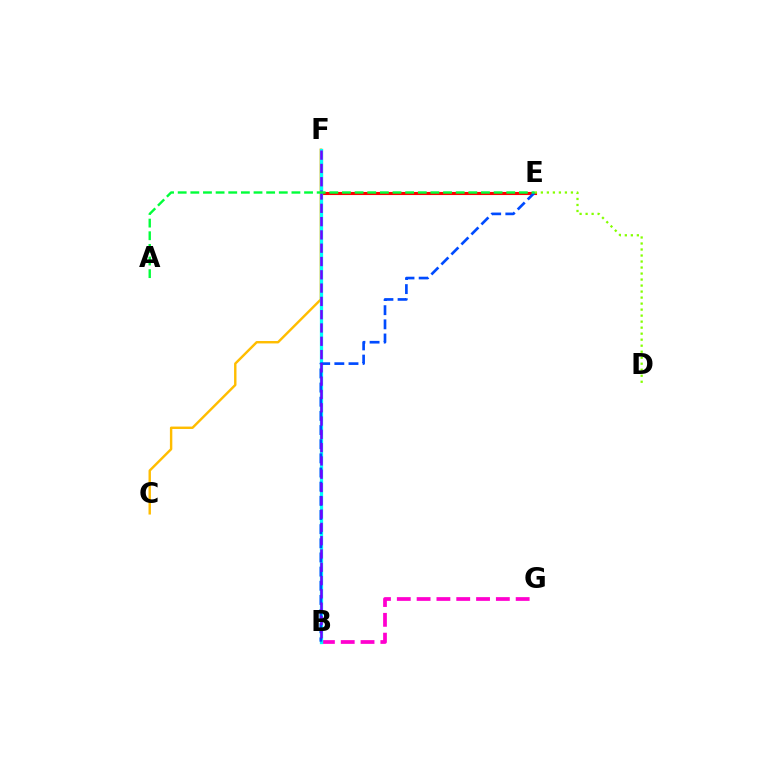{('B', 'G'): [{'color': '#ff00cf', 'line_style': 'dashed', 'thickness': 2.69}], ('E', 'F'): [{'color': '#ff0000', 'line_style': 'solid', 'thickness': 2.23}], ('C', 'F'): [{'color': '#ffbd00', 'line_style': 'solid', 'thickness': 1.74}], ('B', 'F'): [{'color': '#00fff6', 'line_style': 'solid', 'thickness': 2.35}, {'color': '#7200ff', 'line_style': 'dashed', 'thickness': 1.81}], ('B', 'E'): [{'color': '#004bff', 'line_style': 'dashed', 'thickness': 1.92}], ('A', 'E'): [{'color': '#00ff39', 'line_style': 'dashed', 'thickness': 1.72}], ('D', 'E'): [{'color': '#84ff00', 'line_style': 'dotted', 'thickness': 1.63}]}